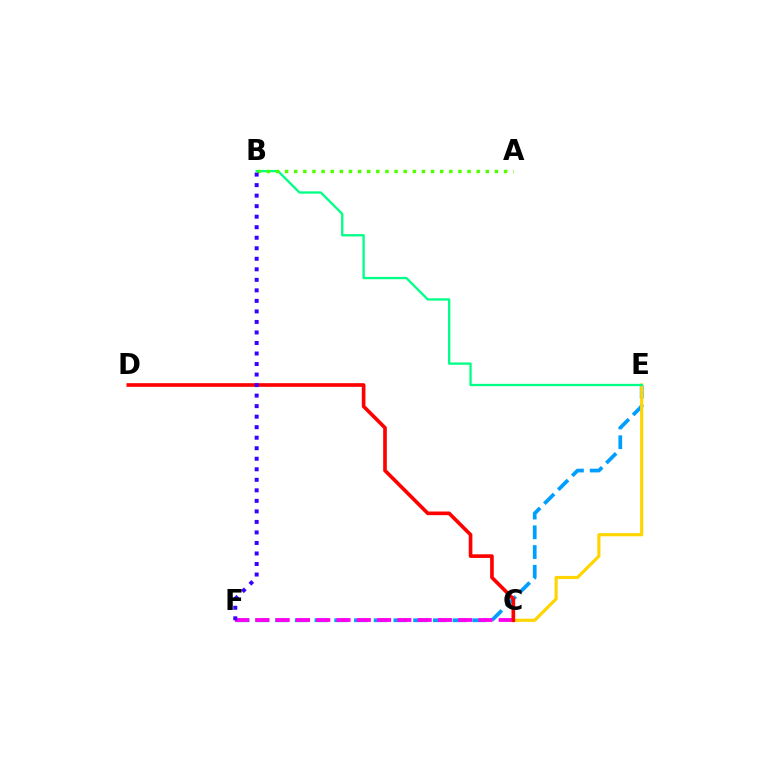{('E', 'F'): [{'color': '#009eff', 'line_style': 'dashed', 'thickness': 2.68}], ('C', 'F'): [{'color': '#ff00ed', 'line_style': 'dashed', 'thickness': 2.76}], ('C', 'E'): [{'color': '#ffd500', 'line_style': 'solid', 'thickness': 2.27}], ('B', 'E'): [{'color': '#00ff86', 'line_style': 'solid', 'thickness': 1.66}], ('A', 'B'): [{'color': '#4fff00', 'line_style': 'dotted', 'thickness': 2.48}], ('C', 'D'): [{'color': '#ff0000', 'line_style': 'solid', 'thickness': 2.63}], ('B', 'F'): [{'color': '#3700ff', 'line_style': 'dotted', 'thickness': 2.86}]}